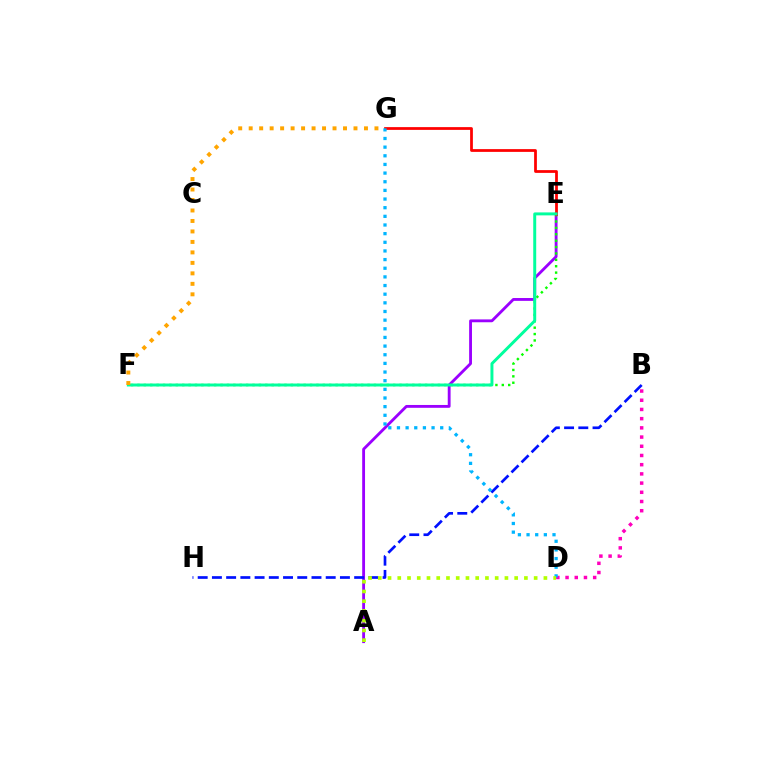{('A', 'E'): [{'color': '#9b00ff', 'line_style': 'solid', 'thickness': 2.05}], ('B', 'D'): [{'color': '#ff00bd', 'line_style': 'dotted', 'thickness': 2.5}], ('E', 'F'): [{'color': '#08ff00', 'line_style': 'dotted', 'thickness': 1.74}, {'color': '#00ff9d', 'line_style': 'solid', 'thickness': 2.13}], ('B', 'H'): [{'color': '#0010ff', 'line_style': 'dashed', 'thickness': 1.93}], ('E', 'G'): [{'color': '#ff0000', 'line_style': 'solid', 'thickness': 1.99}], ('F', 'G'): [{'color': '#ffa500', 'line_style': 'dotted', 'thickness': 2.85}], ('D', 'G'): [{'color': '#00b5ff', 'line_style': 'dotted', 'thickness': 2.35}], ('A', 'D'): [{'color': '#b3ff00', 'line_style': 'dotted', 'thickness': 2.65}]}